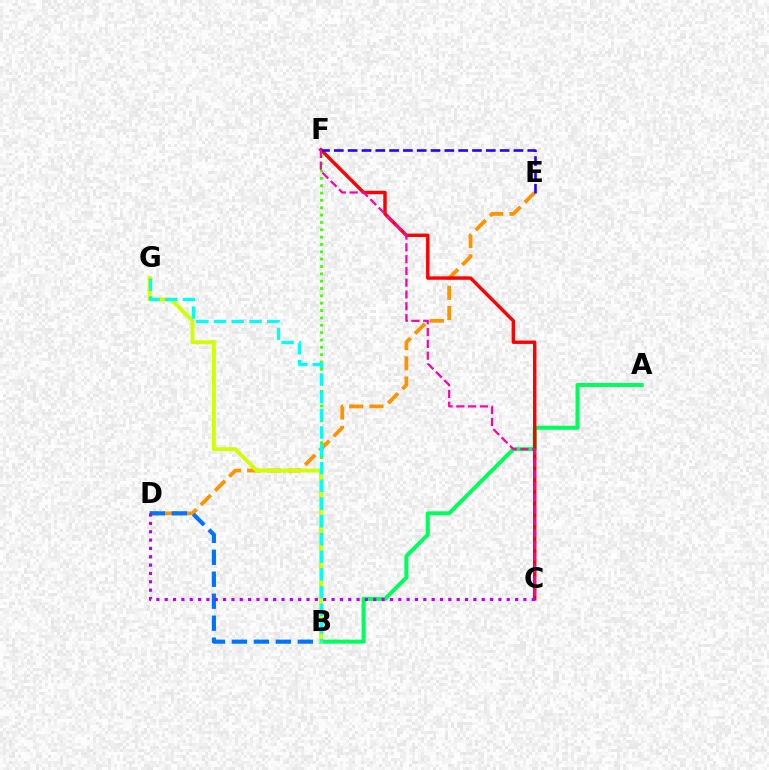{('D', 'E'): [{'color': '#ff9400', 'line_style': 'dashed', 'thickness': 2.74}], ('B', 'F'): [{'color': '#3dff00', 'line_style': 'dotted', 'thickness': 2.0}], ('B', 'D'): [{'color': '#0074ff', 'line_style': 'dashed', 'thickness': 2.99}], ('A', 'B'): [{'color': '#00ff5c', 'line_style': 'solid', 'thickness': 2.89}], ('C', 'F'): [{'color': '#ff0000', 'line_style': 'solid', 'thickness': 2.47}, {'color': '#ff00ac', 'line_style': 'dashed', 'thickness': 1.6}], ('B', 'G'): [{'color': '#d1ff00', 'line_style': 'solid', 'thickness': 2.8}, {'color': '#00fff6', 'line_style': 'dashed', 'thickness': 2.41}], ('C', 'D'): [{'color': '#b900ff', 'line_style': 'dotted', 'thickness': 2.27}], ('E', 'F'): [{'color': '#2500ff', 'line_style': 'dashed', 'thickness': 1.88}]}